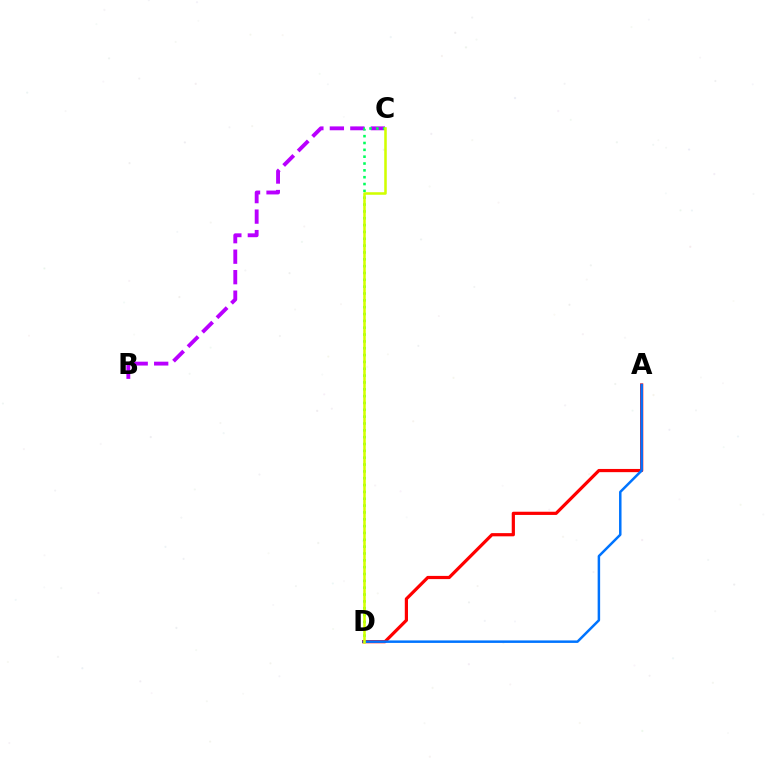{('A', 'D'): [{'color': '#ff0000', 'line_style': 'solid', 'thickness': 2.31}, {'color': '#0074ff', 'line_style': 'solid', 'thickness': 1.79}], ('B', 'C'): [{'color': '#b900ff', 'line_style': 'dashed', 'thickness': 2.78}], ('C', 'D'): [{'color': '#00ff5c', 'line_style': 'dotted', 'thickness': 1.86}, {'color': '#d1ff00', 'line_style': 'solid', 'thickness': 1.84}]}